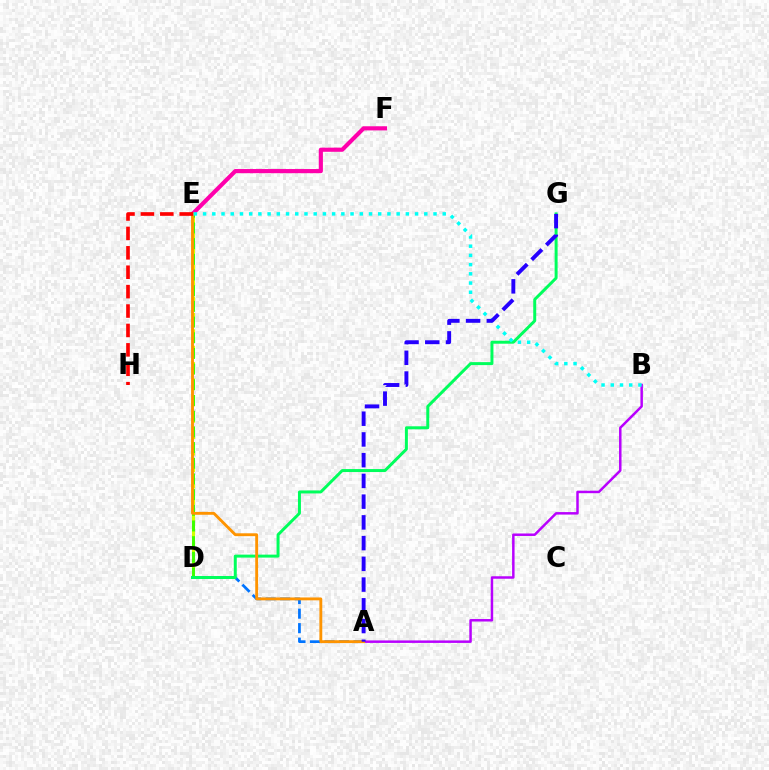{('D', 'E'): [{'color': '#d1ff00', 'line_style': 'dashed', 'thickness': 2.23}, {'color': '#3dff00', 'line_style': 'dashed', 'thickness': 2.13}], ('E', 'F'): [{'color': '#ff00ac', 'line_style': 'solid', 'thickness': 2.98}], ('A', 'B'): [{'color': '#b900ff', 'line_style': 'solid', 'thickness': 1.79}], ('A', 'D'): [{'color': '#0074ff', 'line_style': 'dashed', 'thickness': 1.97}], ('D', 'G'): [{'color': '#00ff5c', 'line_style': 'solid', 'thickness': 2.14}], ('A', 'E'): [{'color': '#ff9400', 'line_style': 'solid', 'thickness': 2.06}], ('B', 'E'): [{'color': '#00fff6', 'line_style': 'dotted', 'thickness': 2.5}], ('A', 'G'): [{'color': '#2500ff', 'line_style': 'dashed', 'thickness': 2.82}], ('E', 'H'): [{'color': '#ff0000', 'line_style': 'dashed', 'thickness': 2.64}]}